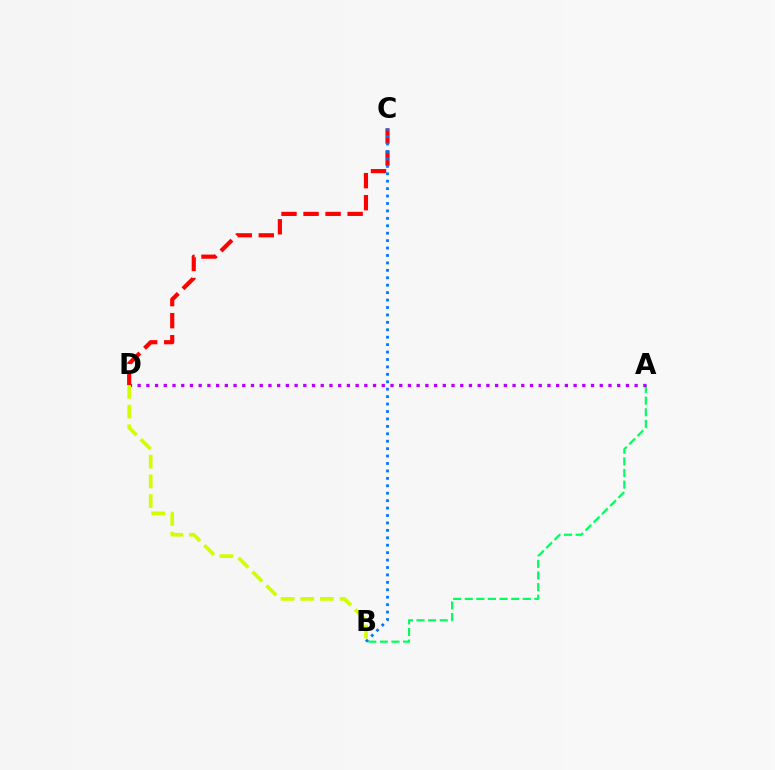{('A', 'B'): [{'color': '#00ff5c', 'line_style': 'dashed', 'thickness': 1.58}], ('A', 'D'): [{'color': '#b900ff', 'line_style': 'dotted', 'thickness': 2.37}], ('C', 'D'): [{'color': '#ff0000', 'line_style': 'dashed', 'thickness': 2.99}], ('B', 'C'): [{'color': '#0074ff', 'line_style': 'dotted', 'thickness': 2.02}], ('B', 'D'): [{'color': '#d1ff00', 'line_style': 'dashed', 'thickness': 2.68}]}